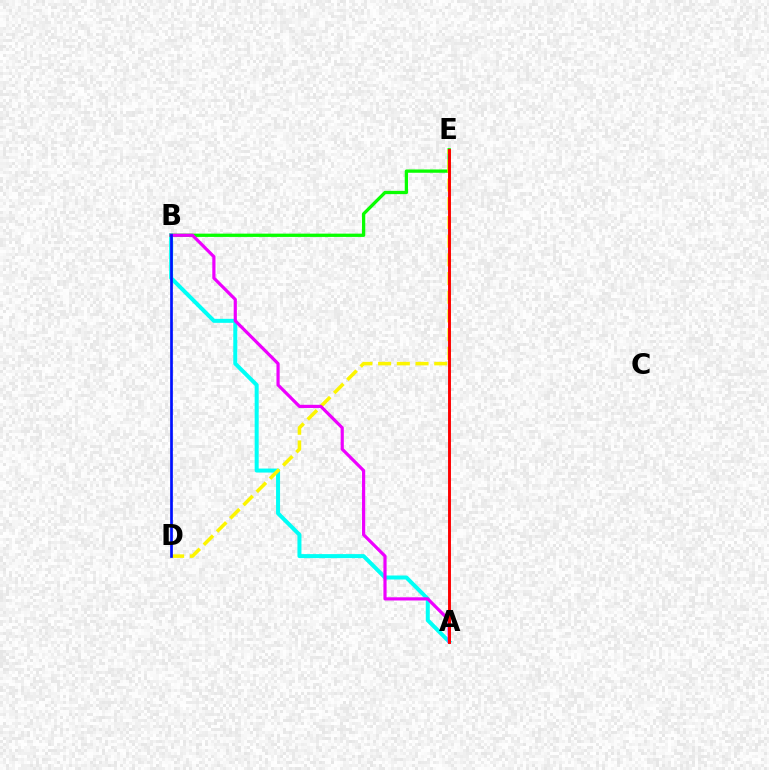{('A', 'B'): [{'color': '#00fff6', 'line_style': 'solid', 'thickness': 2.88}, {'color': '#ee00ff', 'line_style': 'solid', 'thickness': 2.29}], ('B', 'E'): [{'color': '#08ff00', 'line_style': 'solid', 'thickness': 2.37}], ('D', 'E'): [{'color': '#fcf500', 'line_style': 'dashed', 'thickness': 2.54}], ('B', 'D'): [{'color': '#0010ff', 'line_style': 'solid', 'thickness': 1.95}], ('A', 'E'): [{'color': '#ff0000', 'line_style': 'solid', 'thickness': 2.1}]}